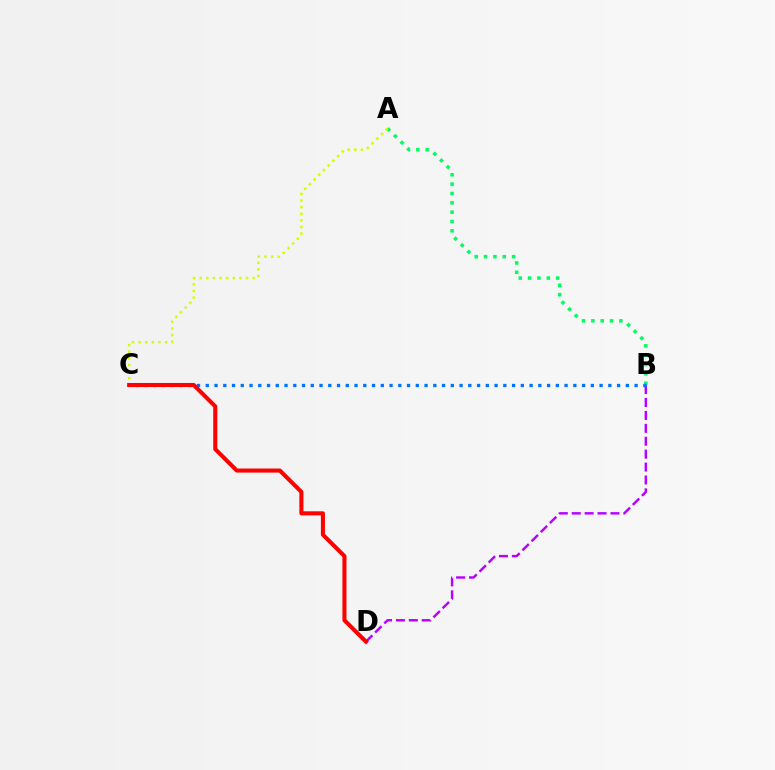{('A', 'B'): [{'color': '#00ff5c', 'line_style': 'dotted', 'thickness': 2.54}], ('B', 'D'): [{'color': '#b900ff', 'line_style': 'dashed', 'thickness': 1.75}], ('A', 'C'): [{'color': '#d1ff00', 'line_style': 'dotted', 'thickness': 1.8}], ('B', 'C'): [{'color': '#0074ff', 'line_style': 'dotted', 'thickness': 2.38}], ('C', 'D'): [{'color': '#ff0000', 'line_style': 'solid', 'thickness': 2.93}]}